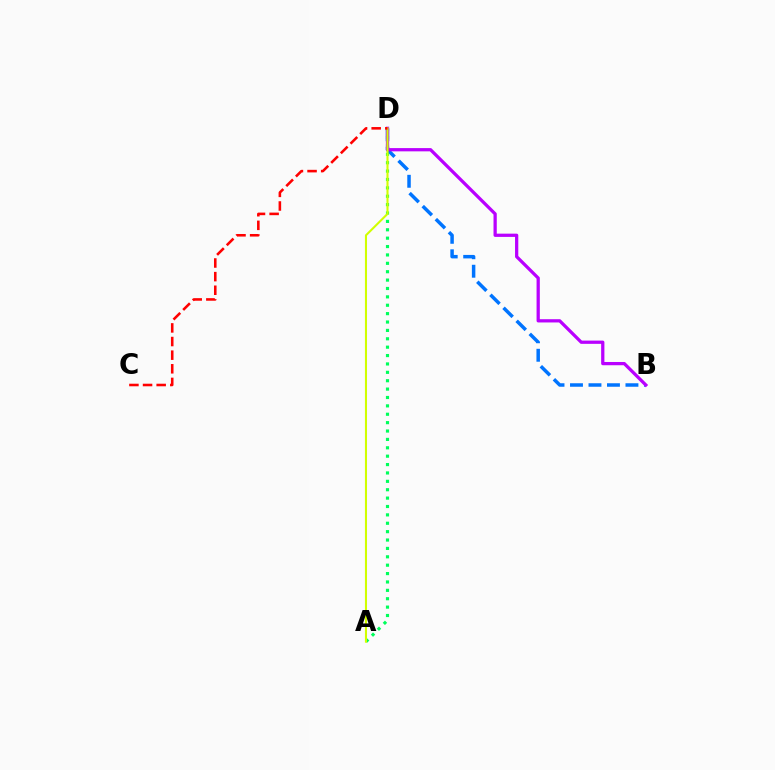{('B', 'D'): [{'color': '#0074ff', 'line_style': 'dashed', 'thickness': 2.51}, {'color': '#b900ff', 'line_style': 'solid', 'thickness': 2.34}], ('A', 'D'): [{'color': '#00ff5c', 'line_style': 'dotted', 'thickness': 2.28}, {'color': '#d1ff00', 'line_style': 'solid', 'thickness': 1.5}], ('C', 'D'): [{'color': '#ff0000', 'line_style': 'dashed', 'thickness': 1.85}]}